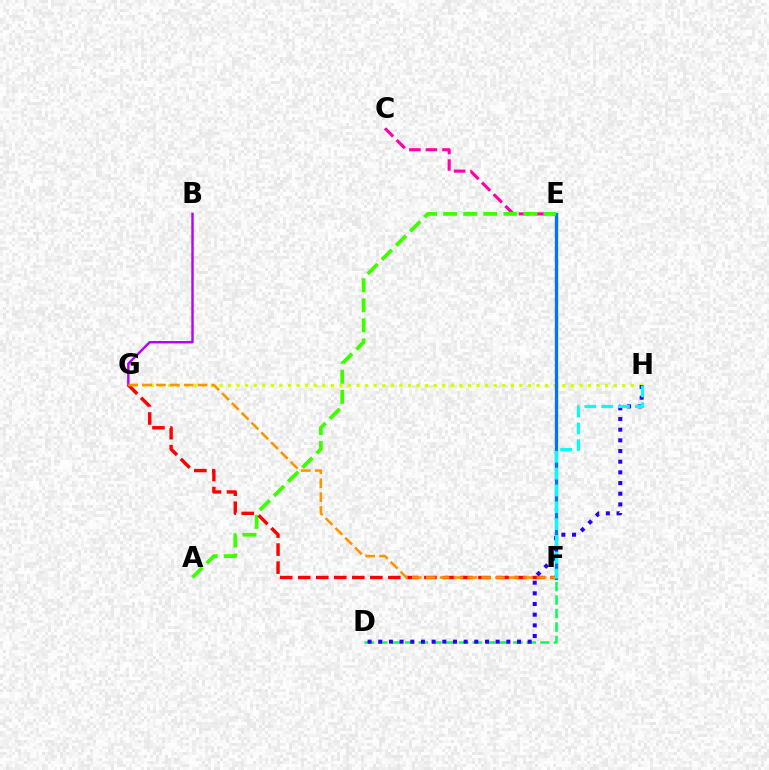{('D', 'E'): [{'color': '#00ff5c', 'line_style': 'dashed', 'thickness': 1.84}], ('G', 'H'): [{'color': '#d1ff00', 'line_style': 'dotted', 'thickness': 2.33}], ('C', 'E'): [{'color': '#ff00ac', 'line_style': 'dashed', 'thickness': 2.24}], ('E', 'F'): [{'color': '#0074ff', 'line_style': 'solid', 'thickness': 2.39}], ('D', 'H'): [{'color': '#2500ff', 'line_style': 'dotted', 'thickness': 2.9}], ('A', 'E'): [{'color': '#3dff00', 'line_style': 'dashed', 'thickness': 2.73}], ('B', 'G'): [{'color': '#b900ff', 'line_style': 'solid', 'thickness': 1.74}], ('F', 'G'): [{'color': '#ff0000', 'line_style': 'dashed', 'thickness': 2.45}, {'color': '#ff9400', 'line_style': 'dashed', 'thickness': 1.88}], ('F', 'H'): [{'color': '#00fff6', 'line_style': 'dashed', 'thickness': 2.29}]}